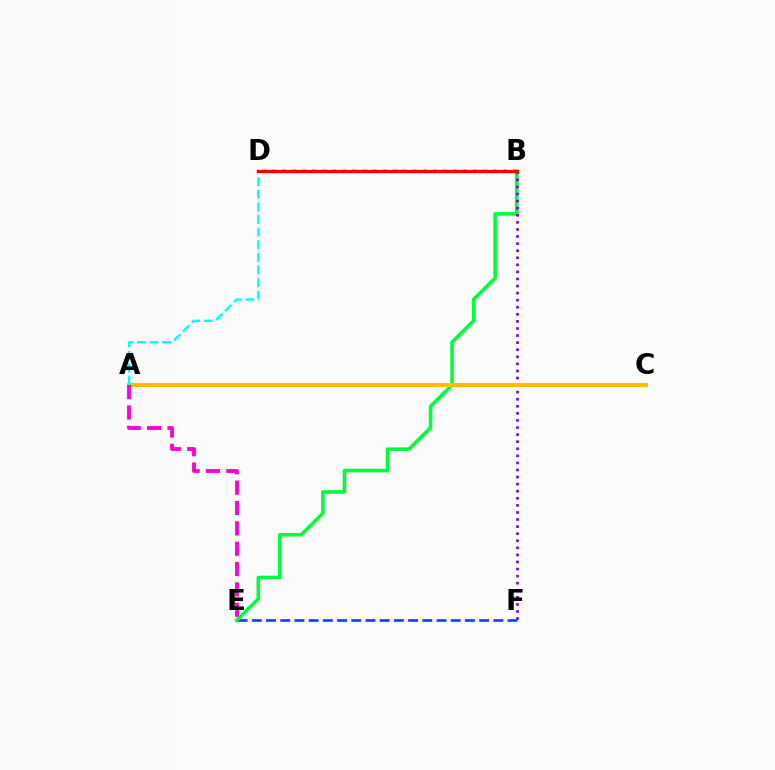{('B', 'D'): [{'color': '#84ff00', 'line_style': 'dotted', 'thickness': 2.73}, {'color': '#ff0000', 'line_style': 'solid', 'thickness': 2.38}], ('E', 'F'): [{'color': '#004bff', 'line_style': 'dashed', 'thickness': 1.93}], ('B', 'E'): [{'color': '#00ff39', 'line_style': 'solid', 'thickness': 2.59}], ('B', 'F'): [{'color': '#7200ff', 'line_style': 'dotted', 'thickness': 1.92}], ('A', 'C'): [{'color': '#ffbd00', 'line_style': 'solid', 'thickness': 2.97}], ('A', 'E'): [{'color': '#ff00cf', 'line_style': 'dashed', 'thickness': 2.77}], ('A', 'D'): [{'color': '#00fff6', 'line_style': 'dashed', 'thickness': 1.72}]}